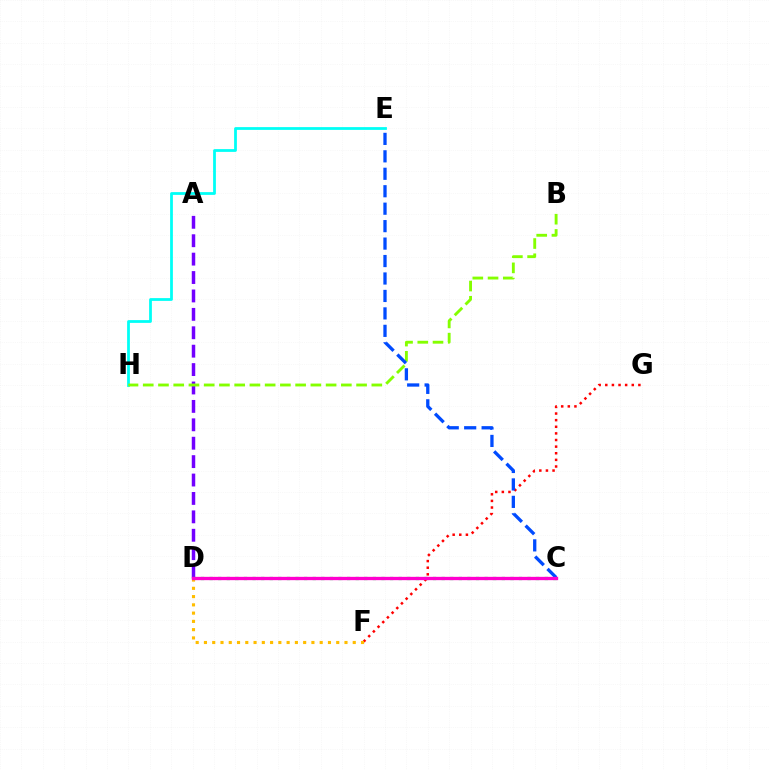{('A', 'D'): [{'color': '#7200ff', 'line_style': 'dashed', 'thickness': 2.5}], ('C', 'D'): [{'color': '#00ff39', 'line_style': 'dotted', 'thickness': 2.33}, {'color': '#ff00cf', 'line_style': 'solid', 'thickness': 2.38}], ('E', 'H'): [{'color': '#00fff6', 'line_style': 'solid', 'thickness': 2.0}], ('F', 'G'): [{'color': '#ff0000', 'line_style': 'dotted', 'thickness': 1.8}], ('D', 'F'): [{'color': '#ffbd00', 'line_style': 'dotted', 'thickness': 2.25}], ('B', 'H'): [{'color': '#84ff00', 'line_style': 'dashed', 'thickness': 2.07}], ('C', 'E'): [{'color': '#004bff', 'line_style': 'dashed', 'thickness': 2.37}]}